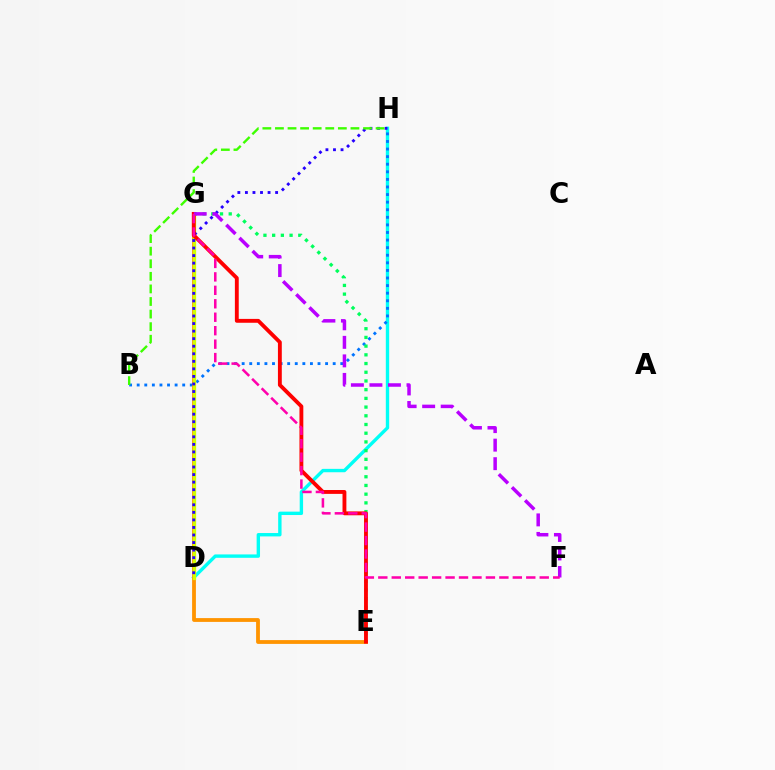{('D', 'H'): [{'color': '#00fff6', 'line_style': 'solid', 'thickness': 2.43}, {'color': '#2500ff', 'line_style': 'dotted', 'thickness': 2.05}], ('B', 'H'): [{'color': '#0074ff', 'line_style': 'dotted', 'thickness': 2.06}, {'color': '#3dff00', 'line_style': 'dashed', 'thickness': 1.71}], ('E', 'G'): [{'color': '#ff9400', 'line_style': 'solid', 'thickness': 2.74}, {'color': '#00ff5c', 'line_style': 'dotted', 'thickness': 2.37}, {'color': '#ff0000', 'line_style': 'solid', 'thickness': 2.78}], ('D', 'G'): [{'color': '#d1ff00', 'line_style': 'solid', 'thickness': 2.36}], ('F', 'G'): [{'color': '#b900ff', 'line_style': 'dashed', 'thickness': 2.52}, {'color': '#ff00ac', 'line_style': 'dashed', 'thickness': 1.83}]}